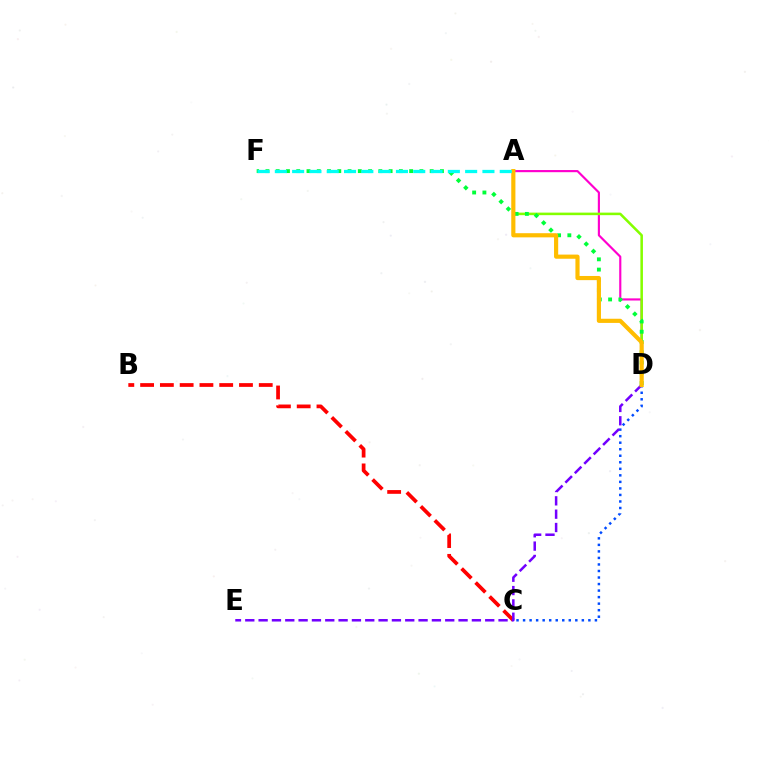{('A', 'D'): [{'color': '#ff00cf', 'line_style': 'solid', 'thickness': 1.55}, {'color': '#84ff00', 'line_style': 'solid', 'thickness': 1.83}, {'color': '#ffbd00', 'line_style': 'solid', 'thickness': 2.99}], ('D', 'F'): [{'color': '#00ff39', 'line_style': 'dotted', 'thickness': 2.79}], ('B', 'C'): [{'color': '#ff0000', 'line_style': 'dashed', 'thickness': 2.69}], ('C', 'D'): [{'color': '#004bff', 'line_style': 'dotted', 'thickness': 1.77}], ('D', 'E'): [{'color': '#7200ff', 'line_style': 'dashed', 'thickness': 1.81}], ('A', 'F'): [{'color': '#00fff6', 'line_style': 'dashed', 'thickness': 2.35}]}